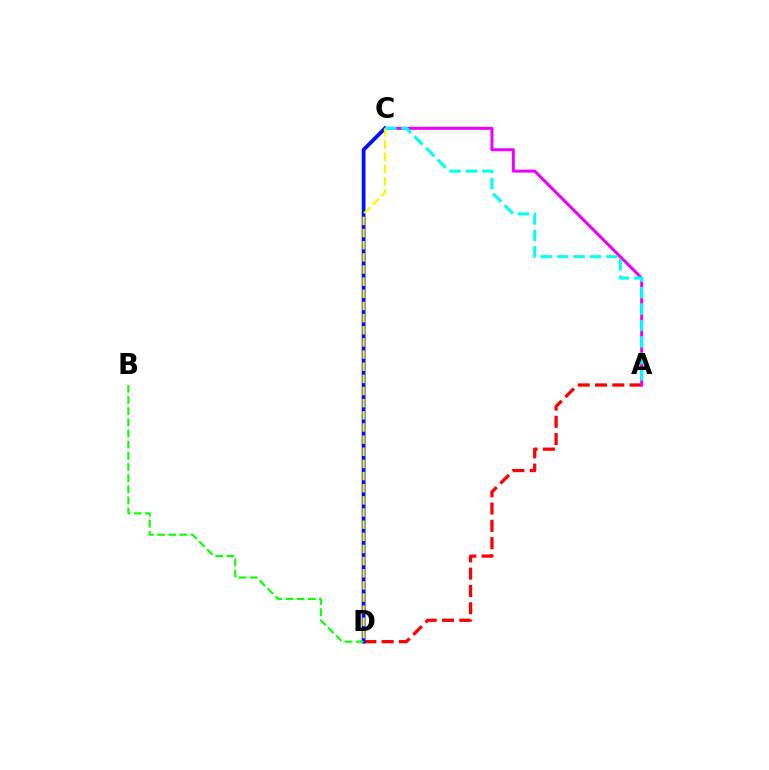{('A', 'D'): [{'color': '#ff0000', 'line_style': 'dashed', 'thickness': 2.35}], ('A', 'C'): [{'color': '#ee00ff', 'line_style': 'solid', 'thickness': 2.16}, {'color': '#00fff6', 'line_style': 'dashed', 'thickness': 2.23}], ('C', 'D'): [{'color': '#0010ff', 'line_style': 'solid', 'thickness': 2.73}, {'color': '#fcf500', 'line_style': 'dashed', 'thickness': 1.65}], ('B', 'D'): [{'color': '#08ff00', 'line_style': 'dashed', 'thickness': 1.52}]}